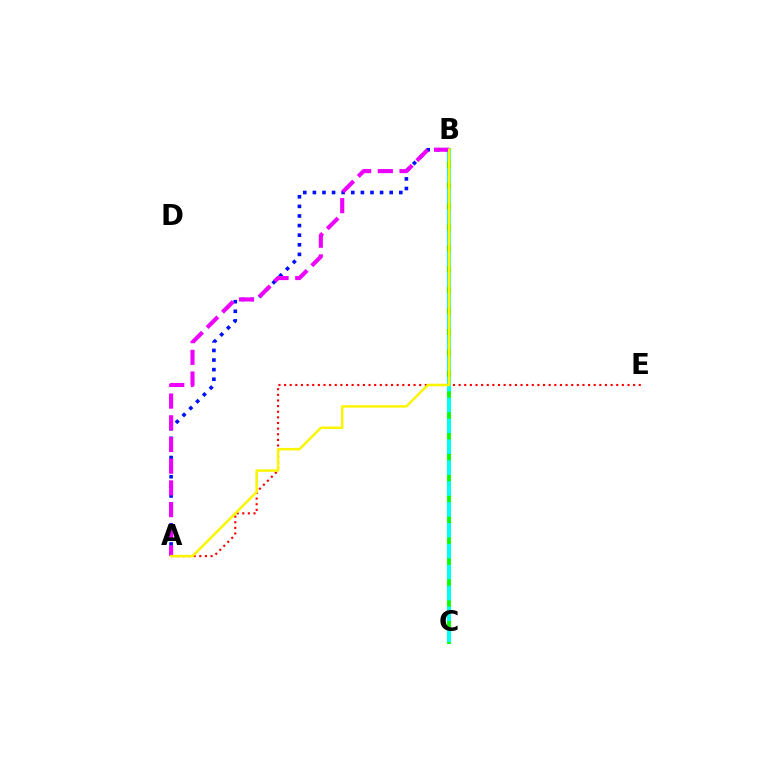{('A', 'B'): [{'color': '#0010ff', 'line_style': 'dotted', 'thickness': 2.61}, {'color': '#ee00ff', 'line_style': 'dashed', 'thickness': 2.95}, {'color': '#fcf500', 'line_style': 'solid', 'thickness': 1.79}], ('B', 'C'): [{'color': '#08ff00', 'line_style': 'solid', 'thickness': 2.77}, {'color': '#00fff6', 'line_style': 'dashed', 'thickness': 2.84}], ('A', 'E'): [{'color': '#ff0000', 'line_style': 'dotted', 'thickness': 1.53}]}